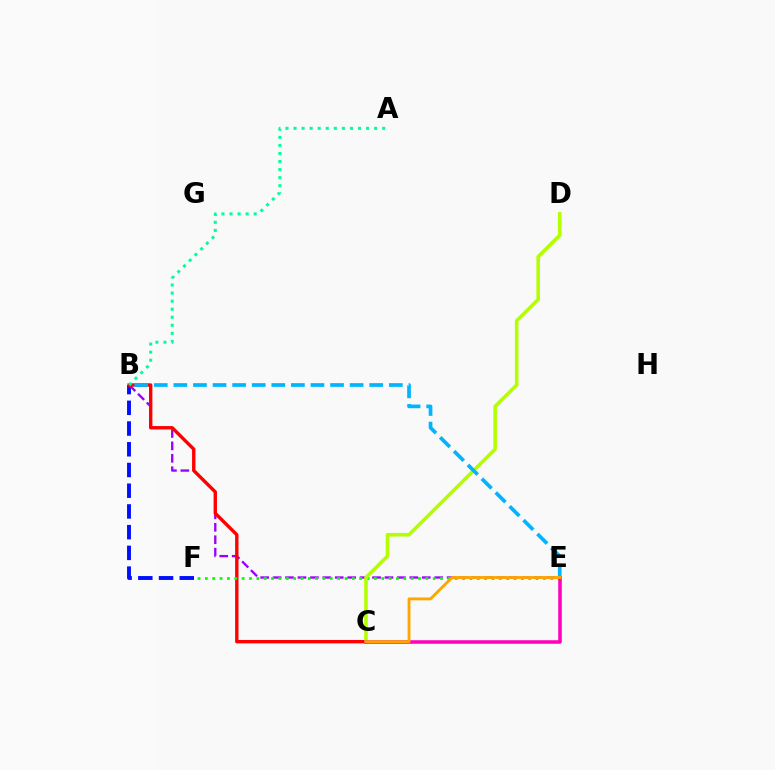{('B', 'F'): [{'color': '#0010ff', 'line_style': 'dashed', 'thickness': 2.82}], ('B', 'E'): [{'color': '#9b00ff', 'line_style': 'dashed', 'thickness': 1.69}, {'color': '#00b5ff', 'line_style': 'dashed', 'thickness': 2.66}], ('B', 'C'): [{'color': '#ff0000', 'line_style': 'solid', 'thickness': 2.43}], ('E', 'F'): [{'color': '#08ff00', 'line_style': 'dotted', 'thickness': 2.0}], ('C', 'D'): [{'color': '#b3ff00', 'line_style': 'solid', 'thickness': 2.58}], ('C', 'E'): [{'color': '#ff00bd', 'line_style': 'solid', 'thickness': 2.55}, {'color': '#ffa500', 'line_style': 'solid', 'thickness': 2.05}], ('A', 'B'): [{'color': '#00ff9d', 'line_style': 'dotted', 'thickness': 2.19}]}